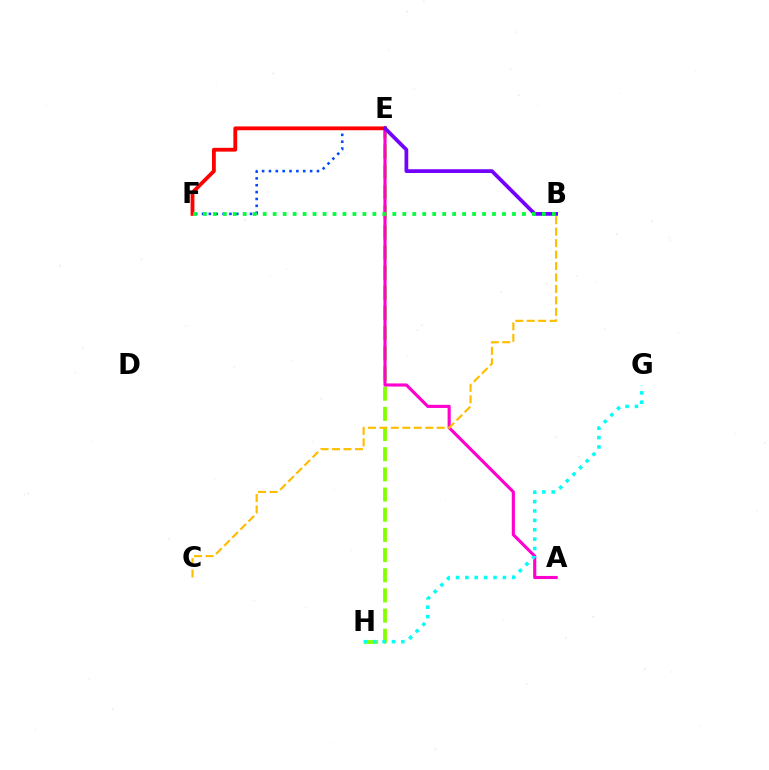{('E', 'H'): [{'color': '#84ff00', 'line_style': 'dashed', 'thickness': 2.74}], ('A', 'E'): [{'color': '#ff00cf', 'line_style': 'solid', 'thickness': 2.25}], ('G', 'H'): [{'color': '#00fff6', 'line_style': 'dotted', 'thickness': 2.55}], ('B', 'C'): [{'color': '#ffbd00', 'line_style': 'dashed', 'thickness': 1.56}], ('E', 'F'): [{'color': '#004bff', 'line_style': 'dotted', 'thickness': 1.86}, {'color': '#ff0000', 'line_style': 'solid', 'thickness': 2.74}], ('B', 'E'): [{'color': '#7200ff', 'line_style': 'solid', 'thickness': 2.69}], ('B', 'F'): [{'color': '#00ff39', 'line_style': 'dotted', 'thickness': 2.71}]}